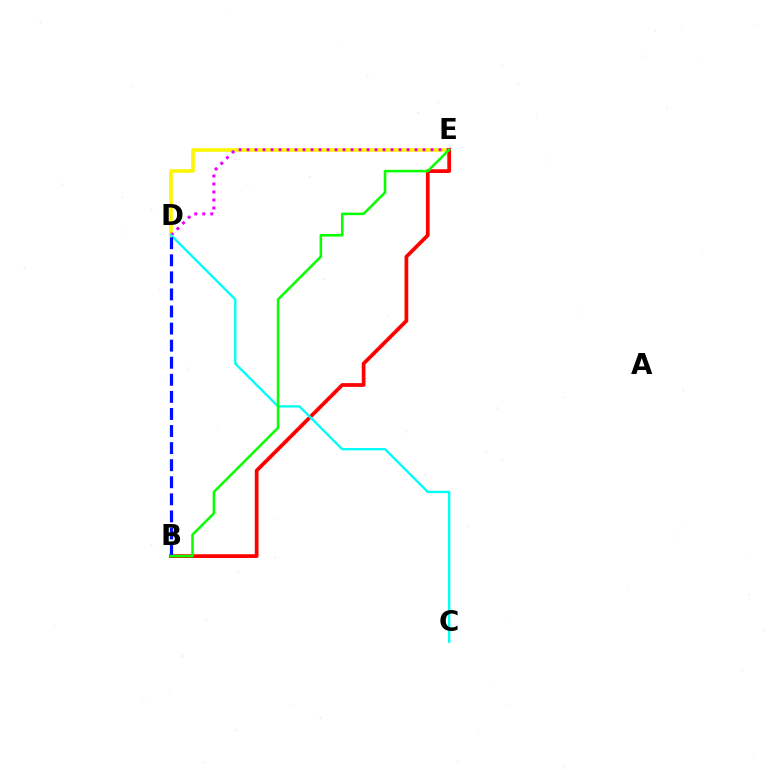{('D', 'E'): [{'color': '#fcf500', 'line_style': 'solid', 'thickness': 2.57}, {'color': '#ee00ff', 'line_style': 'dotted', 'thickness': 2.17}], ('B', 'E'): [{'color': '#ff0000', 'line_style': 'solid', 'thickness': 2.69}, {'color': '#08ff00', 'line_style': 'solid', 'thickness': 1.83}], ('C', 'D'): [{'color': '#00fff6', 'line_style': 'solid', 'thickness': 1.7}], ('B', 'D'): [{'color': '#0010ff', 'line_style': 'dashed', 'thickness': 2.32}]}